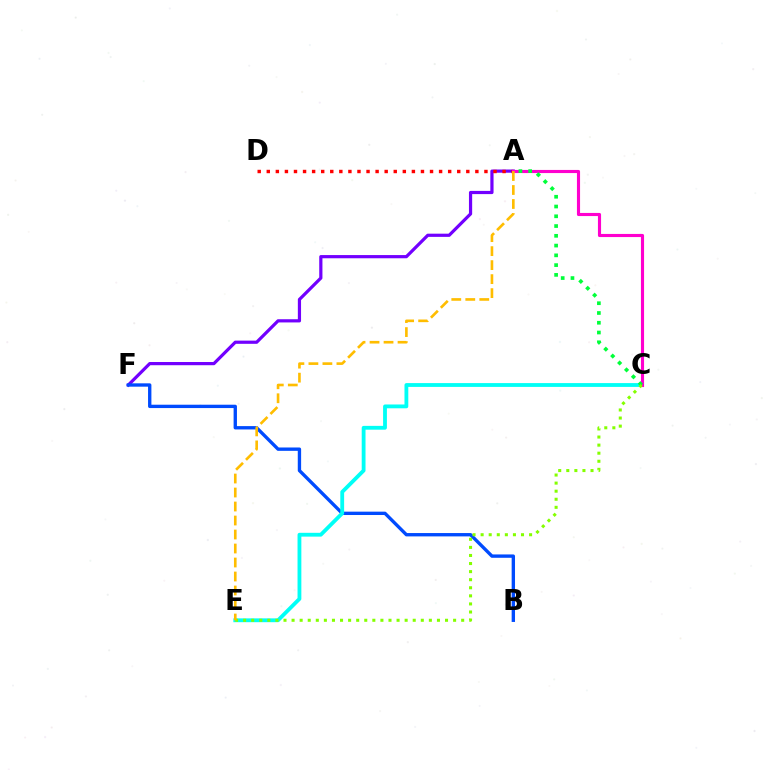{('A', 'F'): [{'color': '#7200ff', 'line_style': 'solid', 'thickness': 2.31}], ('B', 'F'): [{'color': '#004bff', 'line_style': 'solid', 'thickness': 2.41}], ('C', 'E'): [{'color': '#00fff6', 'line_style': 'solid', 'thickness': 2.75}, {'color': '#84ff00', 'line_style': 'dotted', 'thickness': 2.19}], ('A', 'D'): [{'color': '#ff0000', 'line_style': 'dotted', 'thickness': 2.46}], ('A', 'C'): [{'color': '#ff00cf', 'line_style': 'solid', 'thickness': 2.25}, {'color': '#00ff39', 'line_style': 'dotted', 'thickness': 2.65}], ('A', 'E'): [{'color': '#ffbd00', 'line_style': 'dashed', 'thickness': 1.9}]}